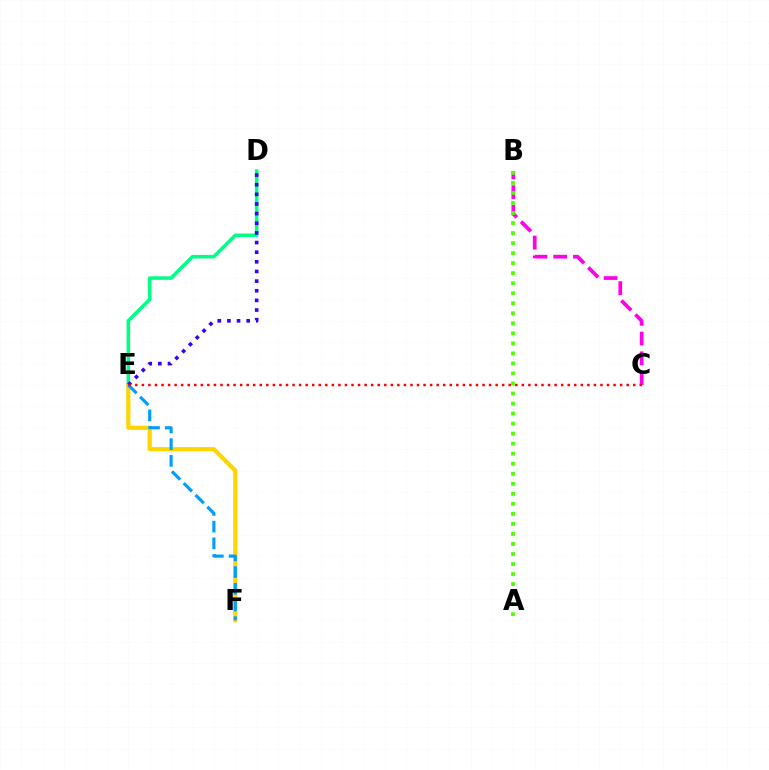{('D', 'E'): [{'color': '#00ff86', 'line_style': 'solid', 'thickness': 2.55}, {'color': '#3700ff', 'line_style': 'dotted', 'thickness': 2.62}], ('E', 'F'): [{'color': '#ffd500', 'line_style': 'solid', 'thickness': 3.0}, {'color': '#009eff', 'line_style': 'dashed', 'thickness': 2.27}], ('B', 'C'): [{'color': '#ff00ed', 'line_style': 'dashed', 'thickness': 2.68}], ('A', 'B'): [{'color': '#4fff00', 'line_style': 'dotted', 'thickness': 2.72}], ('C', 'E'): [{'color': '#ff0000', 'line_style': 'dotted', 'thickness': 1.78}]}